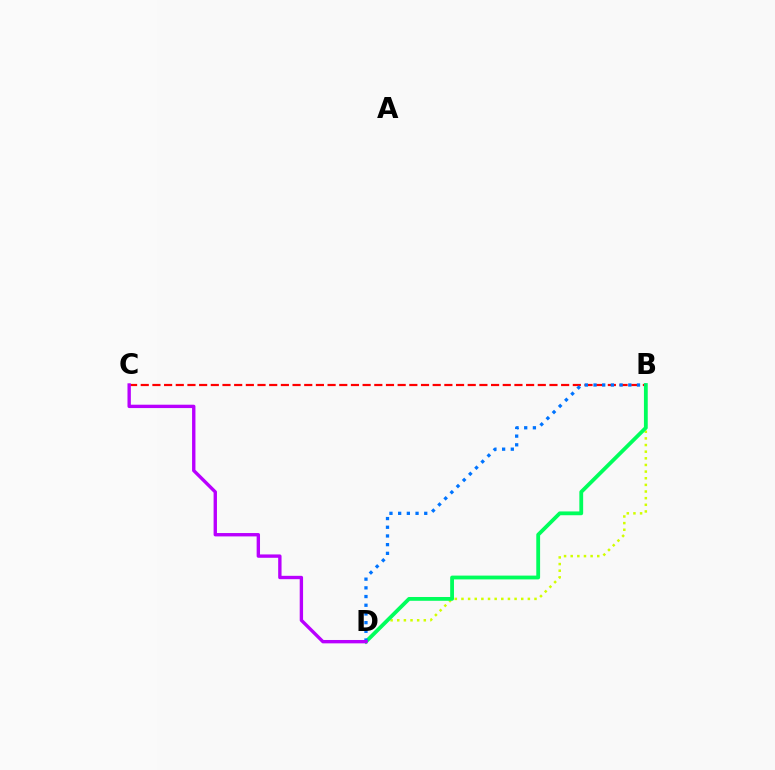{('B', 'C'): [{'color': '#ff0000', 'line_style': 'dashed', 'thickness': 1.59}], ('B', 'D'): [{'color': '#d1ff00', 'line_style': 'dotted', 'thickness': 1.8}, {'color': '#00ff5c', 'line_style': 'solid', 'thickness': 2.74}, {'color': '#0074ff', 'line_style': 'dotted', 'thickness': 2.36}], ('C', 'D'): [{'color': '#b900ff', 'line_style': 'solid', 'thickness': 2.42}]}